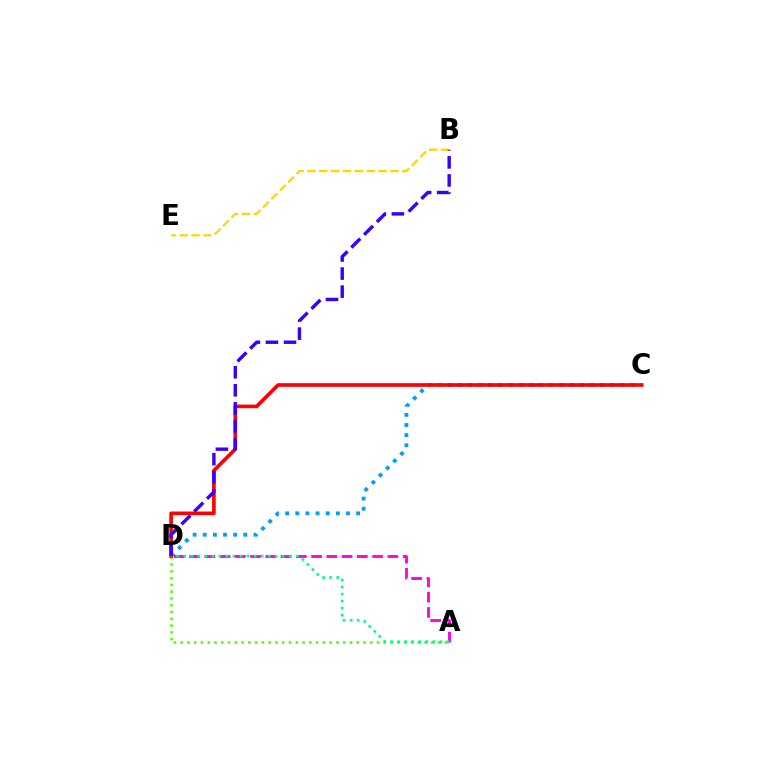{('C', 'D'): [{'color': '#009eff', 'line_style': 'dotted', 'thickness': 2.76}, {'color': '#ff0000', 'line_style': 'solid', 'thickness': 2.62}], ('A', 'D'): [{'color': '#4fff00', 'line_style': 'dotted', 'thickness': 1.84}, {'color': '#ff00ed', 'line_style': 'dashed', 'thickness': 2.07}, {'color': '#00ff86', 'line_style': 'dotted', 'thickness': 1.91}], ('B', 'E'): [{'color': '#ffd500', 'line_style': 'dashed', 'thickness': 1.61}], ('B', 'D'): [{'color': '#3700ff', 'line_style': 'dashed', 'thickness': 2.45}]}